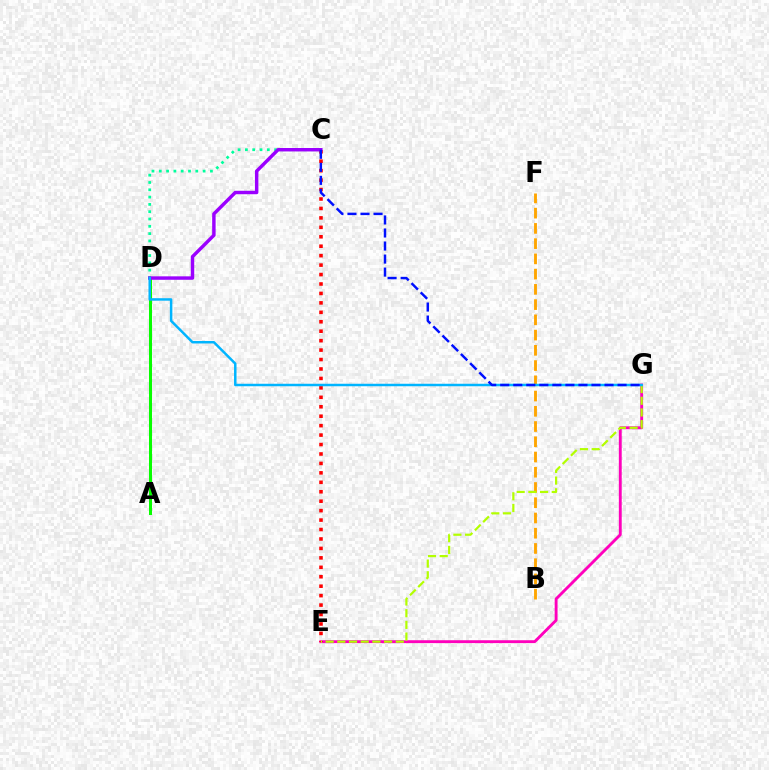{('B', 'F'): [{'color': '#ffa500', 'line_style': 'dashed', 'thickness': 2.07}], ('E', 'G'): [{'color': '#ff00bd', 'line_style': 'solid', 'thickness': 2.07}, {'color': '#b3ff00', 'line_style': 'dashed', 'thickness': 1.59}], ('C', 'D'): [{'color': '#00ff9d', 'line_style': 'dotted', 'thickness': 1.99}, {'color': '#9b00ff', 'line_style': 'solid', 'thickness': 2.48}], ('C', 'E'): [{'color': '#ff0000', 'line_style': 'dotted', 'thickness': 2.57}], ('A', 'D'): [{'color': '#08ff00', 'line_style': 'solid', 'thickness': 2.18}], ('D', 'G'): [{'color': '#00b5ff', 'line_style': 'solid', 'thickness': 1.79}], ('C', 'G'): [{'color': '#0010ff', 'line_style': 'dashed', 'thickness': 1.77}]}